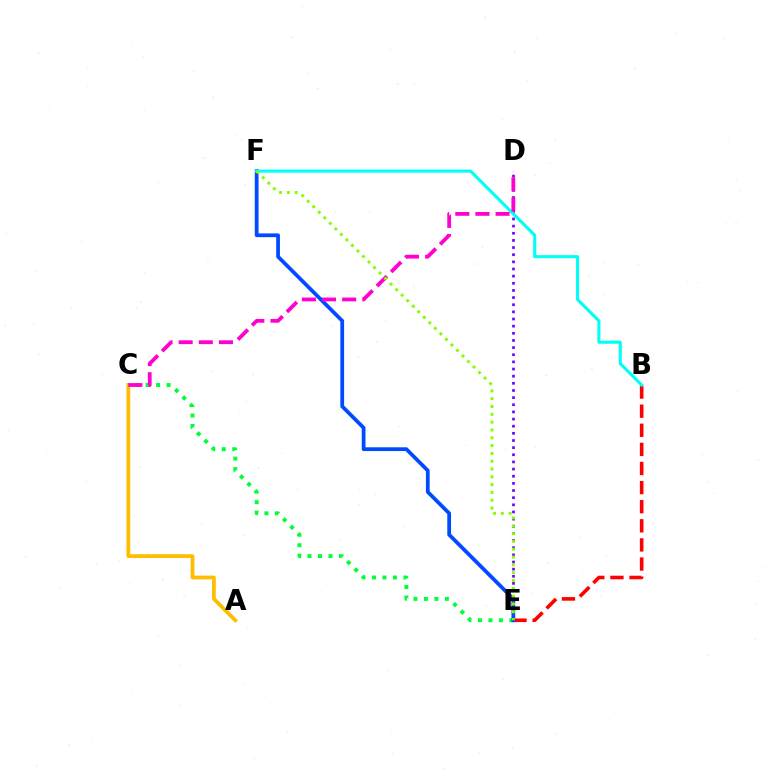{('D', 'E'): [{'color': '#7200ff', 'line_style': 'dotted', 'thickness': 1.94}], ('A', 'C'): [{'color': '#ffbd00', 'line_style': 'solid', 'thickness': 2.72}], ('B', 'E'): [{'color': '#ff0000', 'line_style': 'dashed', 'thickness': 2.6}], ('C', 'E'): [{'color': '#00ff39', 'line_style': 'dotted', 'thickness': 2.85}], ('E', 'F'): [{'color': '#004bff', 'line_style': 'solid', 'thickness': 2.71}, {'color': '#84ff00', 'line_style': 'dotted', 'thickness': 2.12}], ('B', 'F'): [{'color': '#00fff6', 'line_style': 'solid', 'thickness': 2.23}], ('C', 'D'): [{'color': '#ff00cf', 'line_style': 'dashed', 'thickness': 2.74}]}